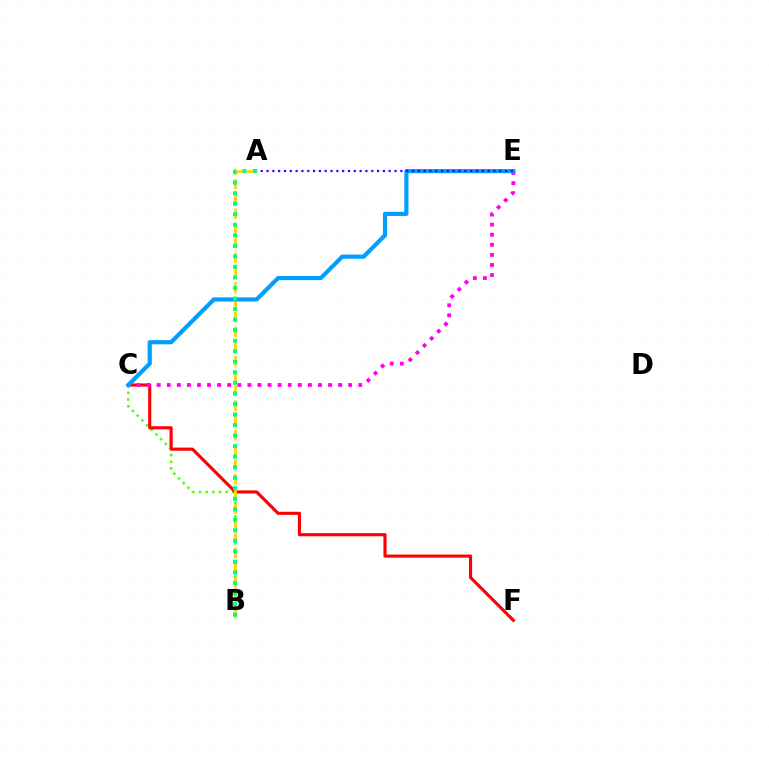{('B', 'C'): [{'color': '#4fff00', 'line_style': 'dotted', 'thickness': 1.81}], ('C', 'F'): [{'color': '#ff0000', 'line_style': 'solid', 'thickness': 2.25}], ('C', 'E'): [{'color': '#ff00ed', 'line_style': 'dotted', 'thickness': 2.74}, {'color': '#009eff', 'line_style': 'solid', 'thickness': 2.99}], ('A', 'B'): [{'color': '#ffd500', 'line_style': 'dashed', 'thickness': 2.0}, {'color': '#00ff86', 'line_style': 'dotted', 'thickness': 2.86}], ('A', 'E'): [{'color': '#3700ff', 'line_style': 'dotted', 'thickness': 1.58}]}